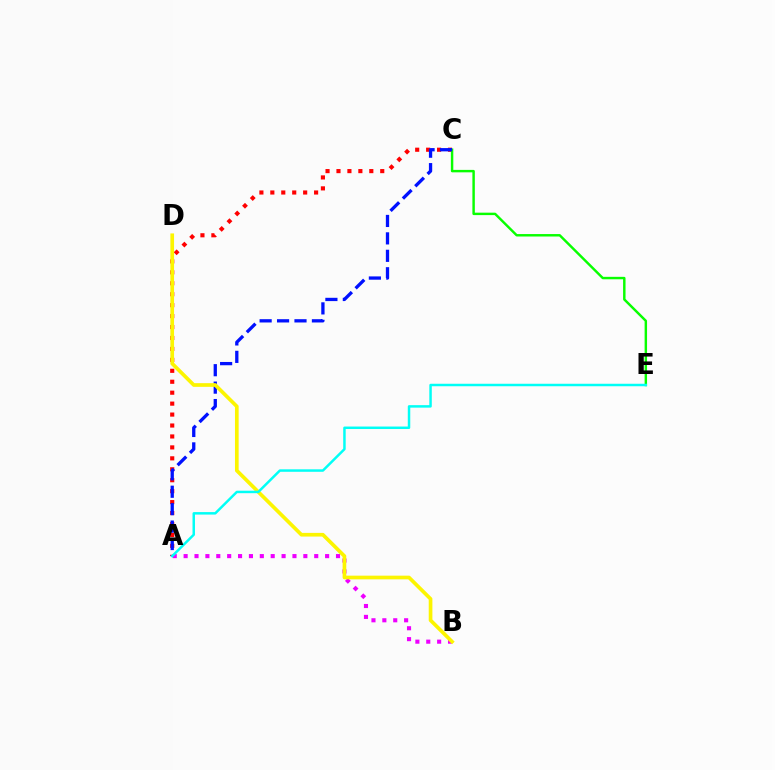{('A', 'C'): [{'color': '#ff0000', 'line_style': 'dotted', 'thickness': 2.97}, {'color': '#0010ff', 'line_style': 'dashed', 'thickness': 2.37}], ('C', 'E'): [{'color': '#08ff00', 'line_style': 'solid', 'thickness': 1.76}], ('A', 'B'): [{'color': '#ee00ff', 'line_style': 'dotted', 'thickness': 2.96}], ('B', 'D'): [{'color': '#fcf500', 'line_style': 'solid', 'thickness': 2.65}], ('A', 'E'): [{'color': '#00fff6', 'line_style': 'solid', 'thickness': 1.78}]}